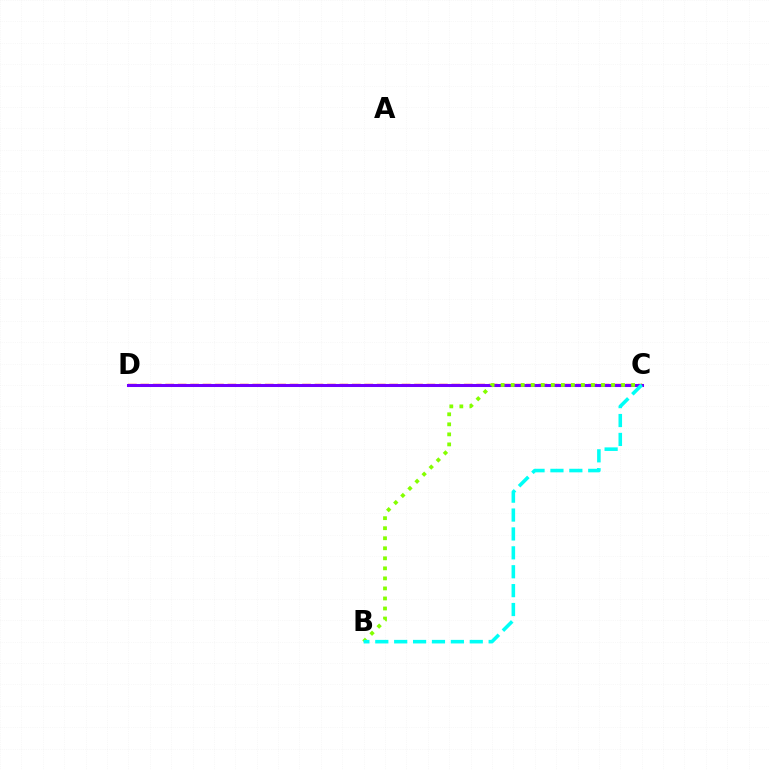{('C', 'D'): [{'color': '#ff0000', 'line_style': 'dashed', 'thickness': 1.69}, {'color': '#7200ff', 'line_style': 'solid', 'thickness': 2.19}], ('B', 'C'): [{'color': '#84ff00', 'line_style': 'dotted', 'thickness': 2.73}, {'color': '#00fff6', 'line_style': 'dashed', 'thickness': 2.57}]}